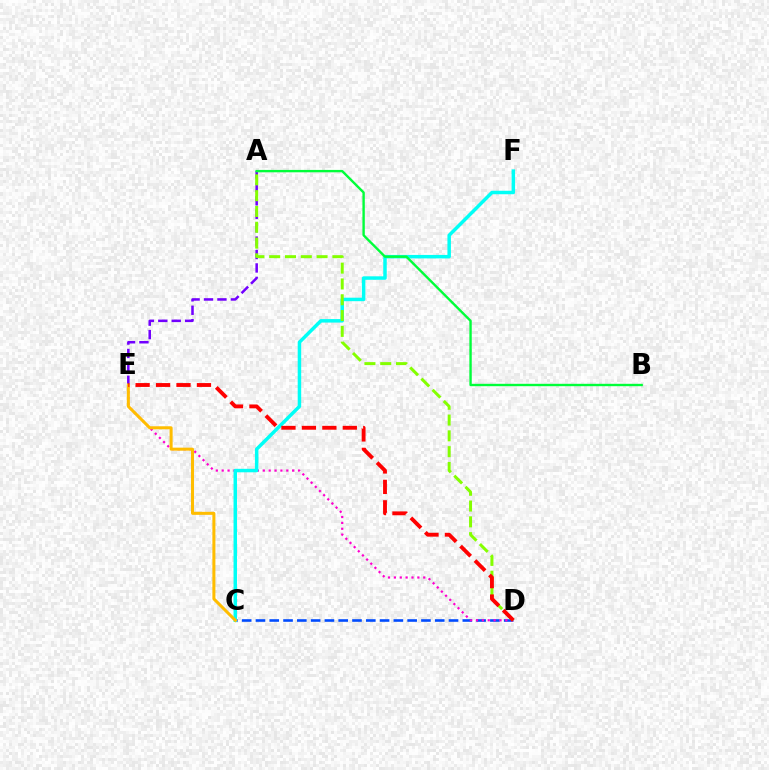{('C', 'D'): [{'color': '#004bff', 'line_style': 'dashed', 'thickness': 1.87}], ('A', 'E'): [{'color': '#7200ff', 'line_style': 'dashed', 'thickness': 1.82}], ('D', 'E'): [{'color': '#ff00cf', 'line_style': 'dotted', 'thickness': 1.6}, {'color': '#ff0000', 'line_style': 'dashed', 'thickness': 2.78}], ('C', 'F'): [{'color': '#00fff6', 'line_style': 'solid', 'thickness': 2.51}], ('A', 'B'): [{'color': '#00ff39', 'line_style': 'solid', 'thickness': 1.72}], ('C', 'E'): [{'color': '#ffbd00', 'line_style': 'solid', 'thickness': 2.18}], ('A', 'D'): [{'color': '#84ff00', 'line_style': 'dashed', 'thickness': 2.15}]}